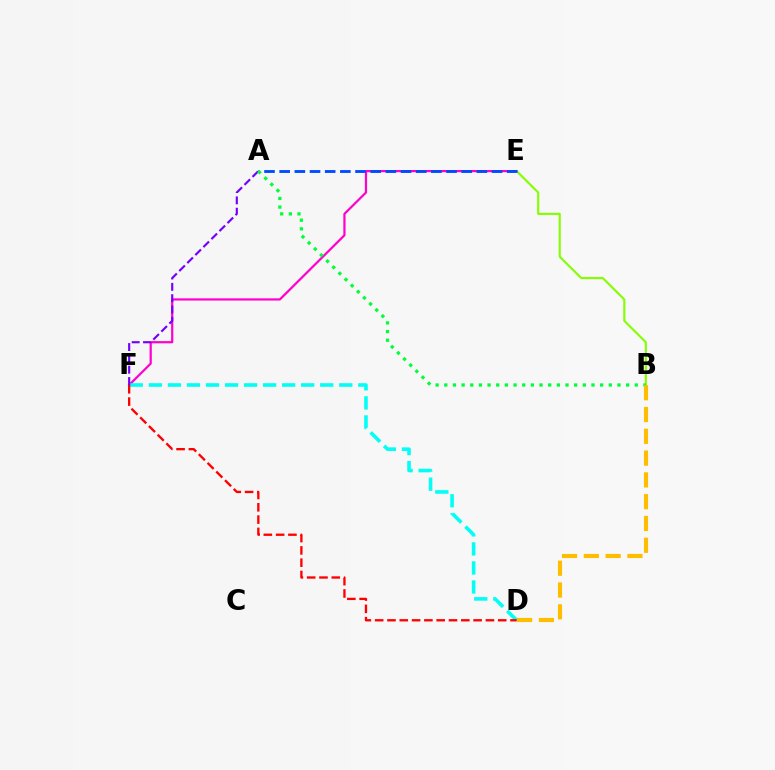{('E', 'F'): [{'color': '#ff00cf', 'line_style': 'solid', 'thickness': 1.6}], ('D', 'F'): [{'color': '#00fff6', 'line_style': 'dashed', 'thickness': 2.59}, {'color': '#ff0000', 'line_style': 'dashed', 'thickness': 1.67}], ('B', 'E'): [{'color': '#84ff00', 'line_style': 'solid', 'thickness': 1.53}], ('A', 'F'): [{'color': '#7200ff', 'line_style': 'dashed', 'thickness': 1.54}], ('A', 'E'): [{'color': '#004bff', 'line_style': 'dashed', 'thickness': 2.06}], ('A', 'B'): [{'color': '#00ff39', 'line_style': 'dotted', 'thickness': 2.35}], ('B', 'D'): [{'color': '#ffbd00', 'line_style': 'dashed', 'thickness': 2.96}]}